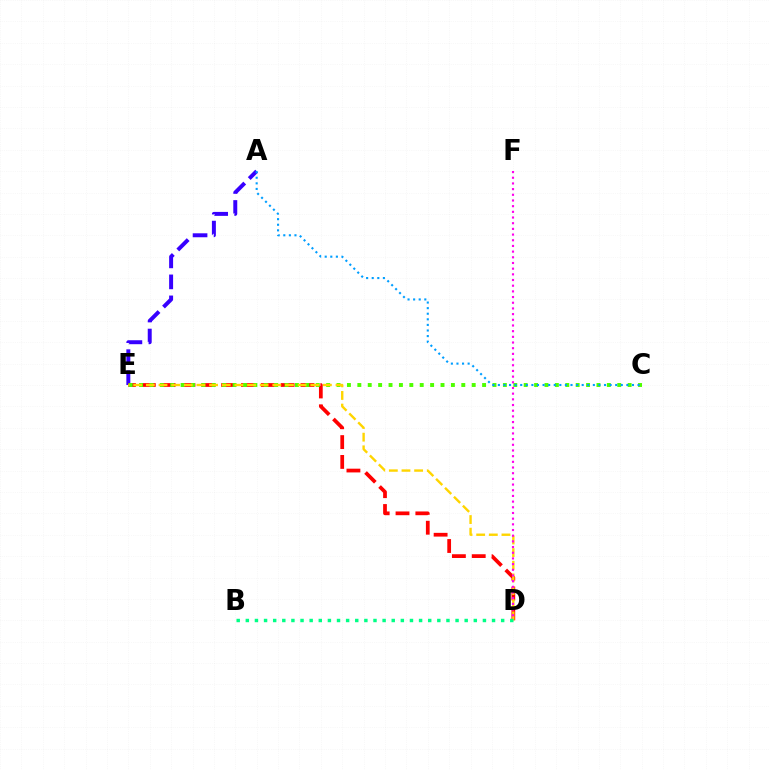{('A', 'E'): [{'color': '#3700ff', 'line_style': 'dashed', 'thickness': 2.85}], ('D', 'E'): [{'color': '#ff0000', 'line_style': 'dashed', 'thickness': 2.69}, {'color': '#ffd500', 'line_style': 'dashed', 'thickness': 1.72}], ('C', 'E'): [{'color': '#4fff00', 'line_style': 'dotted', 'thickness': 2.82}], ('A', 'C'): [{'color': '#009eff', 'line_style': 'dotted', 'thickness': 1.52}], ('D', 'F'): [{'color': '#ff00ed', 'line_style': 'dotted', 'thickness': 1.54}], ('B', 'D'): [{'color': '#00ff86', 'line_style': 'dotted', 'thickness': 2.48}]}